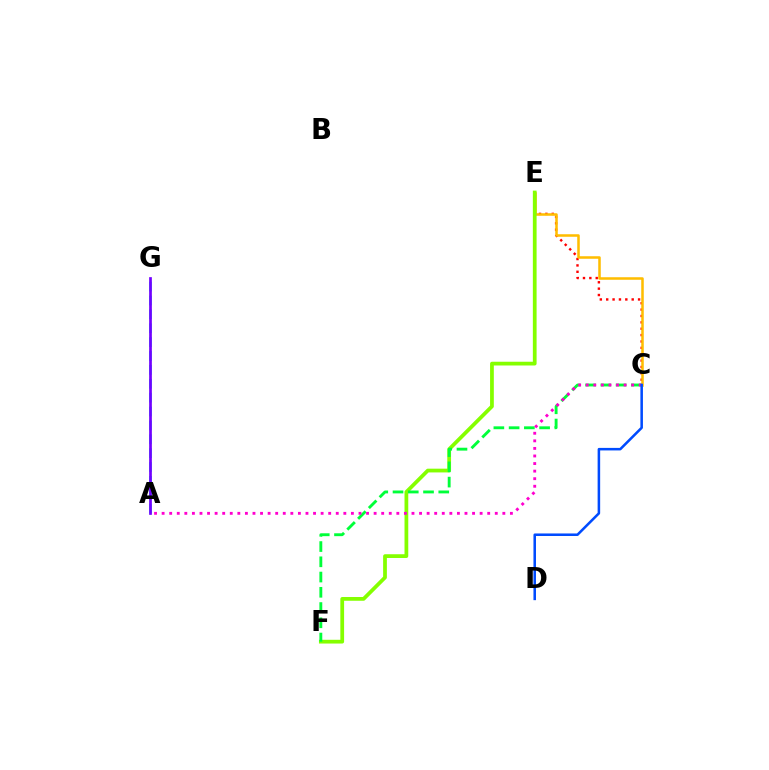{('A', 'G'): [{'color': '#00fff6', 'line_style': 'dashed', 'thickness': 1.89}, {'color': '#7200ff', 'line_style': 'solid', 'thickness': 1.95}], ('C', 'E'): [{'color': '#ff0000', 'line_style': 'dotted', 'thickness': 1.73}, {'color': '#ffbd00', 'line_style': 'solid', 'thickness': 1.82}], ('E', 'F'): [{'color': '#84ff00', 'line_style': 'solid', 'thickness': 2.7}], ('C', 'F'): [{'color': '#00ff39', 'line_style': 'dashed', 'thickness': 2.07}], ('A', 'C'): [{'color': '#ff00cf', 'line_style': 'dotted', 'thickness': 2.06}], ('C', 'D'): [{'color': '#004bff', 'line_style': 'solid', 'thickness': 1.83}]}